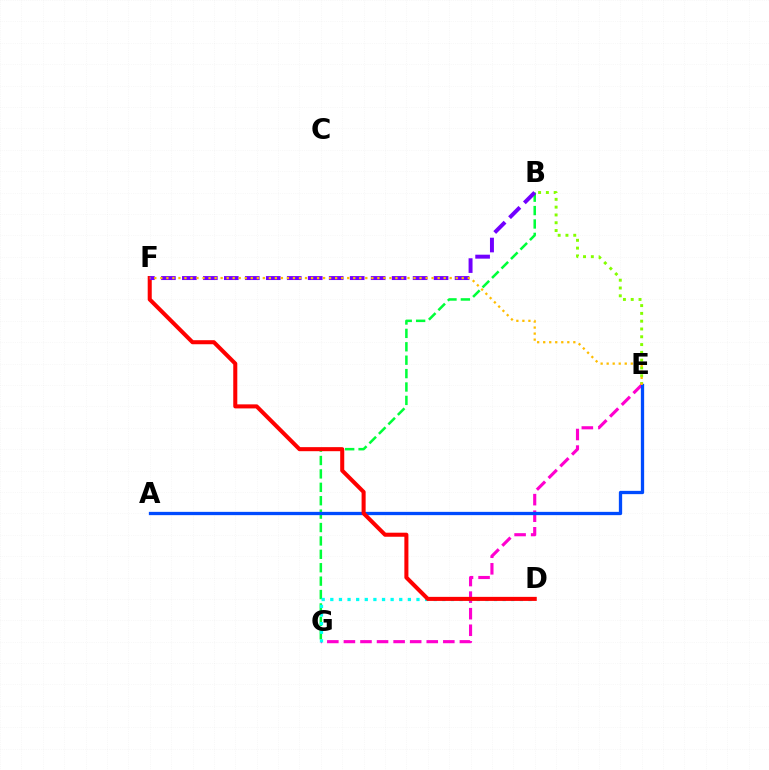{('B', 'G'): [{'color': '#00ff39', 'line_style': 'dashed', 'thickness': 1.82}], ('B', 'E'): [{'color': '#84ff00', 'line_style': 'dotted', 'thickness': 2.12}], ('E', 'G'): [{'color': '#ff00cf', 'line_style': 'dashed', 'thickness': 2.25}], ('A', 'E'): [{'color': '#004bff', 'line_style': 'solid', 'thickness': 2.37}], ('D', 'G'): [{'color': '#00fff6', 'line_style': 'dotted', 'thickness': 2.34}], ('D', 'F'): [{'color': '#ff0000', 'line_style': 'solid', 'thickness': 2.91}], ('B', 'F'): [{'color': '#7200ff', 'line_style': 'dashed', 'thickness': 2.85}], ('E', 'F'): [{'color': '#ffbd00', 'line_style': 'dotted', 'thickness': 1.64}]}